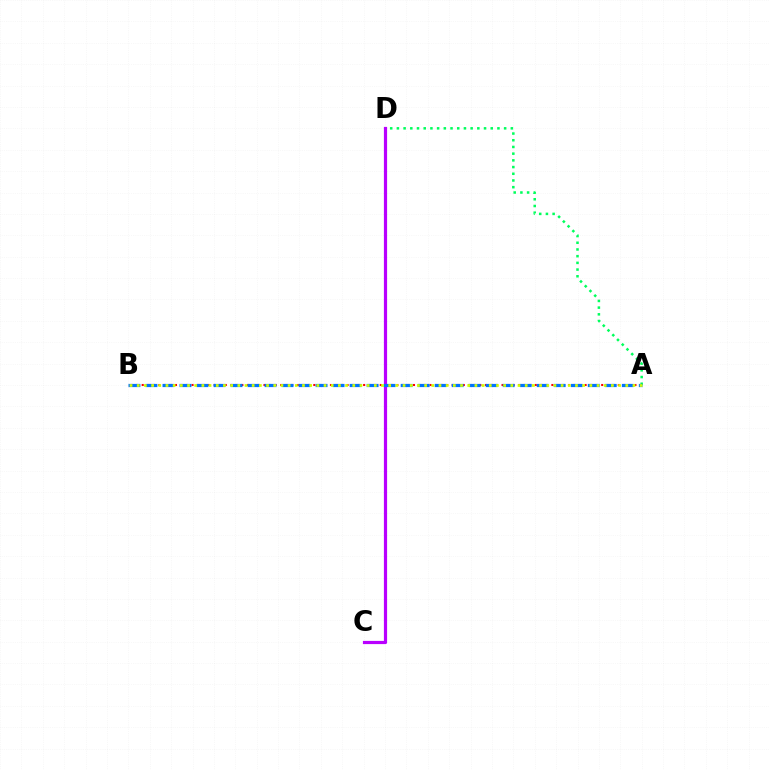{('A', 'D'): [{'color': '#00ff5c', 'line_style': 'dotted', 'thickness': 1.82}], ('A', 'B'): [{'color': '#ff0000', 'line_style': 'dotted', 'thickness': 1.5}, {'color': '#0074ff', 'line_style': 'dashed', 'thickness': 2.31}, {'color': '#d1ff00', 'line_style': 'dotted', 'thickness': 1.95}], ('C', 'D'): [{'color': '#b900ff', 'line_style': 'solid', 'thickness': 2.3}]}